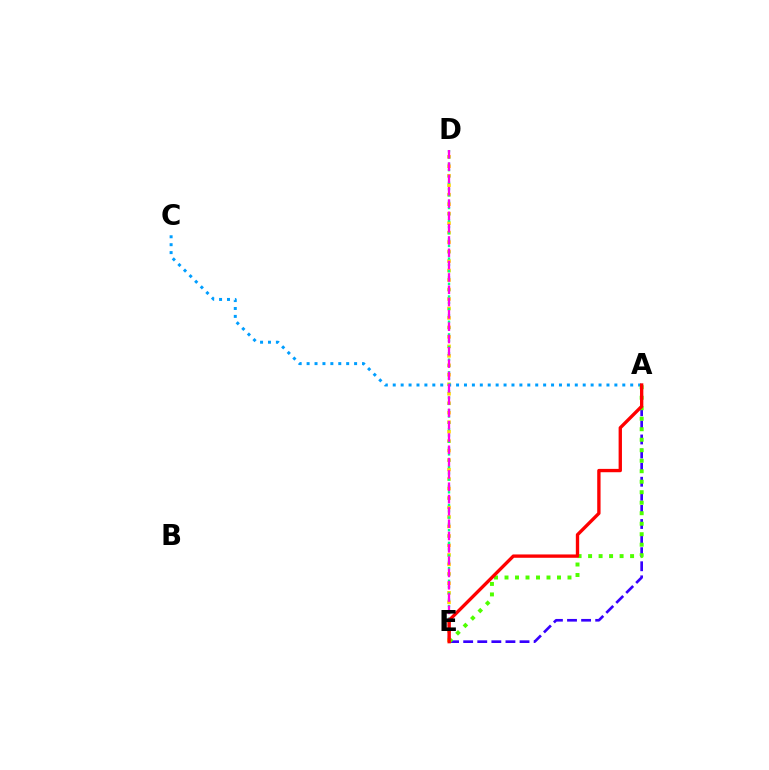{('D', 'E'): [{'color': '#ffd500', 'line_style': 'dotted', 'thickness': 2.58}, {'color': '#00ff86', 'line_style': 'dotted', 'thickness': 1.72}, {'color': '#ff00ed', 'line_style': 'dashed', 'thickness': 1.67}], ('A', 'C'): [{'color': '#009eff', 'line_style': 'dotted', 'thickness': 2.15}], ('A', 'E'): [{'color': '#3700ff', 'line_style': 'dashed', 'thickness': 1.91}, {'color': '#4fff00', 'line_style': 'dotted', 'thickness': 2.85}, {'color': '#ff0000', 'line_style': 'solid', 'thickness': 2.4}]}